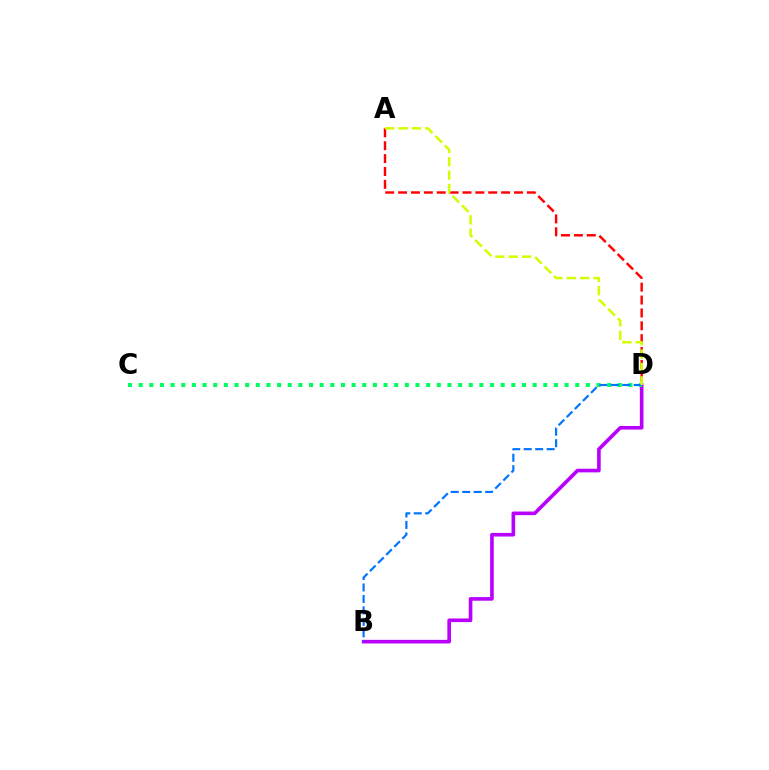{('B', 'D'): [{'color': '#b900ff', 'line_style': 'solid', 'thickness': 2.61}, {'color': '#0074ff', 'line_style': 'dashed', 'thickness': 1.56}], ('A', 'D'): [{'color': '#ff0000', 'line_style': 'dashed', 'thickness': 1.75}, {'color': '#d1ff00', 'line_style': 'dashed', 'thickness': 1.82}], ('C', 'D'): [{'color': '#00ff5c', 'line_style': 'dotted', 'thickness': 2.89}]}